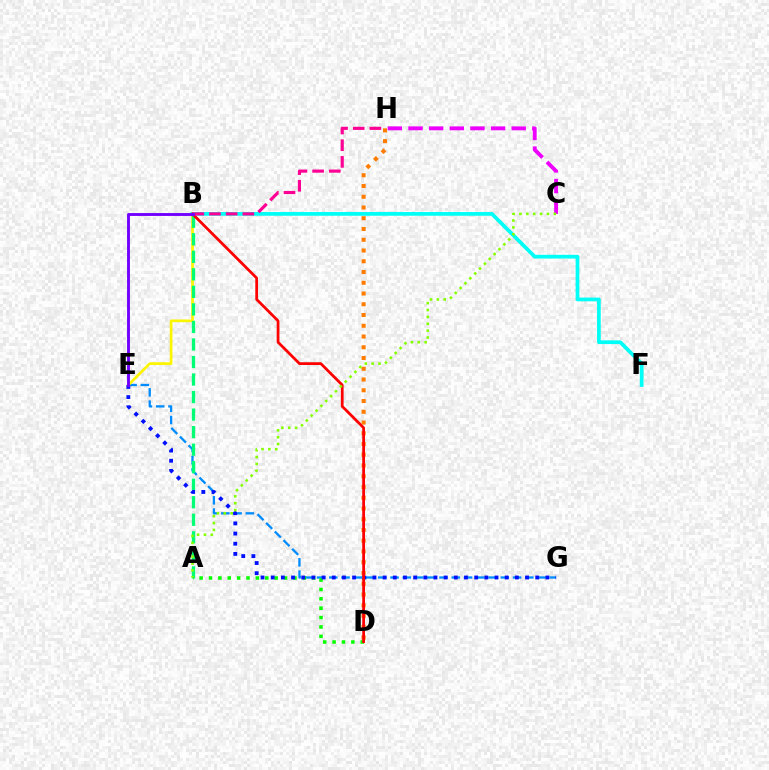{('E', 'G'): [{'color': '#008cff', 'line_style': 'dashed', 'thickness': 1.66}, {'color': '#0010ff', 'line_style': 'dotted', 'thickness': 2.76}], ('B', 'E'): [{'color': '#fcf500', 'line_style': 'solid', 'thickness': 1.95}, {'color': '#7200ff', 'line_style': 'solid', 'thickness': 2.08}], ('B', 'F'): [{'color': '#00fff6', 'line_style': 'solid', 'thickness': 2.69}], ('A', 'B'): [{'color': '#00ff74', 'line_style': 'dashed', 'thickness': 2.38}], ('A', 'D'): [{'color': '#08ff00', 'line_style': 'dotted', 'thickness': 2.55}], ('D', 'H'): [{'color': '#ff7c00', 'line_style': 'dotted', 'thickness': 2.92}], ('C', 'H'): [{'color': '#ee00ff', 'line_style': 'dashed', 'thickness': 2.8}], ('B', 'D'): [{'color': '#ff0000', 'line_style': 'solid', 'thickness': 1.98}], ('B', 'H'): [{'color': '#ff0094', 'line_style': 'dashed', 'thickness': 2.26}], ('A', 'C'): [{'color': '#84ff00', 'line_style': 'dotted', 'thickness': 1.87}]}